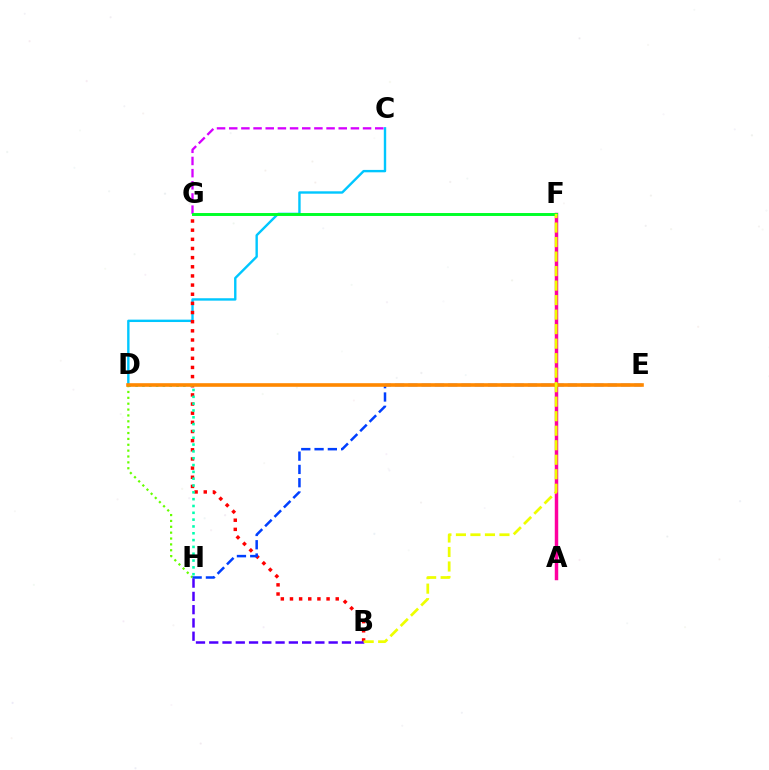{('C', 'D'): [{'color': '#00c7ff', 'line_style': 'solid', 'thickness': 1.73}], ('B', 'G'): [{'color': '#ff0000', 'line_style': 'dotted', 'thickness': 2.49}], ('B', 'H'): [{'color': '#4f00ff', 'line_style': 'dashed', 'thickness': 1.8}], ('D', 'H'): [{'color': '#66ff00', 'line_style': 'dotted', 'thickness': 1.59}, {'color': '#00ffaf', 'line_style': 'dotted', 'thickness': 1.85}], ('A', 'F'): [{'color': '#ff00a0', 'line_style': 'solid', 'thickness': 2.49}], ('C', 'G'): [{'color': '#d600ff', 'line_style': 'dashed', 'thickness': 1.65}], ('F', 'G'): [{'color': '#00ff27', 'line_style': 'solid', 'thickness': 2.11}], ('E', 'H'): [{'color': '#003fff', 'line_style': 'dashed', 'thickness': 1.81}], ('D', 'E'): [{'color': '#ff8800', 'line_style': 'solid', 'thickness': 2.61}], ('B', 'F'): [{'color': '#eeff00', 'line_style': 'dashed', 'thickness': 1.97}]}